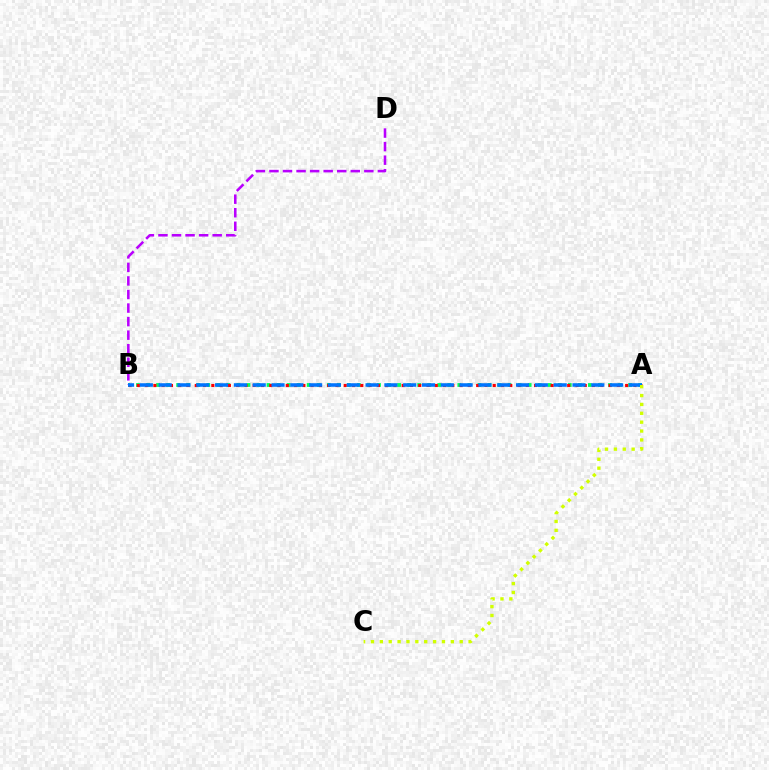{('A', 'B'): [{'color': '#00ff5c', 'line_style': 'dotted', 'thickness': 2.73}, {'color': '#ff0000', 'line_style': 'dotted', 'thickness': 2.25}, {'color': '#0074ff', 'line_style': 'dashed', 'thickness': 2.56}], ('B', 'D'): [{'color': '#b900ff', 'line_style': 'dashed', 'thickness': 1.84}], ('A', 'C'): [{'color': '#d1ff00', 'line_style': 'dotted', 'thickness': 2.41}]}